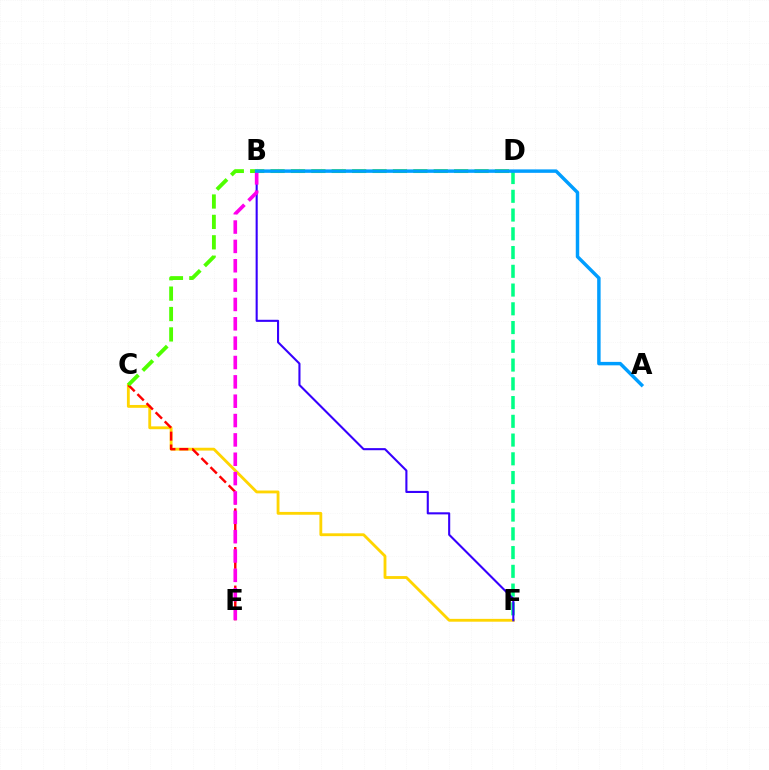{('C', 'F'): [{'color': '#ffd500', 'line_style': 'solid', 'thickness': 2.04}], ('C', 'E'): [{'color': '#ff0000', 'line_style': 'dashed', 'thickness': 1.75}], ('C', 'D'): [{'color': '#4fff00', 'line_style': 'dashed', 'thickness': 2.77}], ('D', 'F'): [{'color': '#00ff86', 'line_style': 'dashed', 'thickness': 2.55}], ('B', 'F'): [{'color': '#3700ff', 'line_style': 'solid', 'thickness': 1.51}], ('B', 'E'): [{'color': '#ff00ed', 'line_style': 'dashed', 'thickness': 2.63}], ('A', 'B'): [{'color': '#009eff', 'line_style': 'solid', 'thickness': 2.48}]}